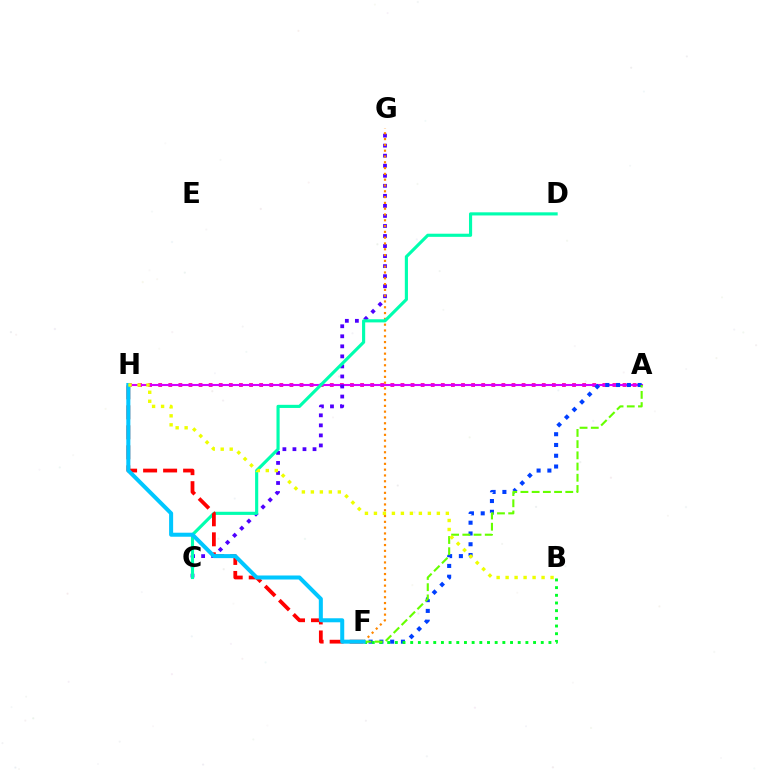{('A', 'H'): [{'color': '#ff00a0', 'line_style': 'dotted', 'thickness': 2.74}, {'color': '#d600ff', 'line_style': 'solid', 'thickness': 1.5}], ('A', 'F'): [{'color': '#003fff', 'line_style': 'dotted', 'thickness': 2.93}, {'color': '#66ff00', 'line_style': 'dashed', 'thickness': 1.52}], ('C', 'G'): [{'color': '#4f00ff', 'line_style': 'dotted', 'thickness': 2.73}], ('B', 'F'): [{'color': '#00ff27', 'line_style': 'dotted', 'thickness': 2.09}], ('F', 'G'): [{'color': '#ff8800', 'line_style': 'dotted', 'thickness': 1.58}], ('C', 'D'): [{'color': '#00ffaf', 'line_style': 'solid', 'thickness': 2.26}], ('F', 'H'): [{'color': '#ff0000', 'line_style': 'dashed', 'thickness': 2.72}, {'color': '#00c7ff', 'line_style': 'solid', 'thickness': 2.9}], ('B', 'H'): [{'color': '#eeff00', 'line_style': 'dotted', 'thickness': 2.44}]}